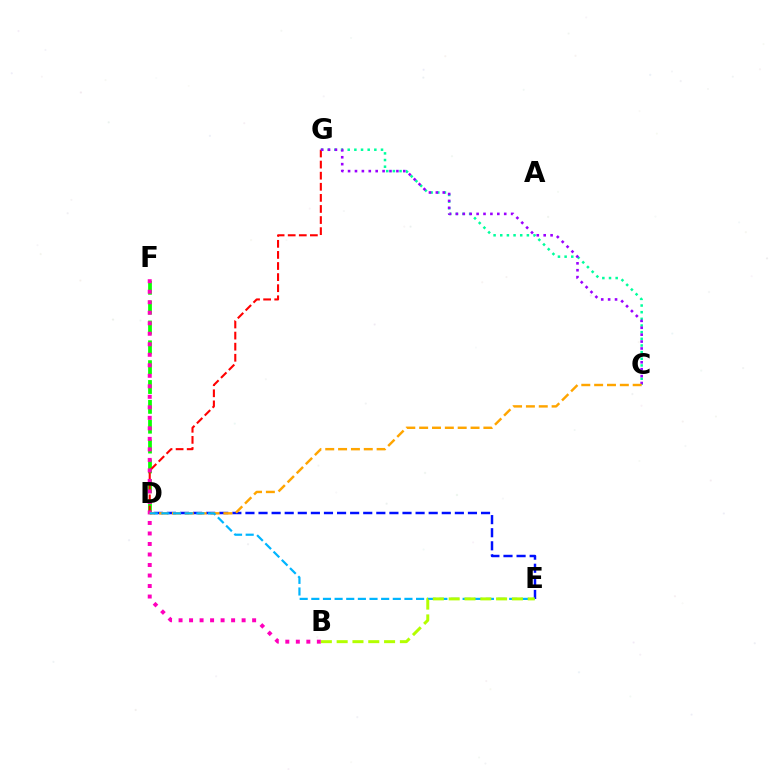{('D', 'E'): [{'color': '#0010ff', 'line_style': 'dashed', 'thickness': 1.78}, {'color': '#00b5ff', 'line_style': 'dashed', 'thickness': 1.58}], ('D', 'F'): [{'color': '#08ff00', 'line_style': 'dashed', 'thickness': 2.7}], ('D', 'G'): [{'color': '#ff0000', 'line_style': 'dashed', 'thickness': 1.51}], ('C', 'G'): [{'color': '#00ff9d', 'line_style': 'dotted', 'thickness': 1.81}, {'color': '#9b00ff', 'line_style': 'dotted', 'thickness': 1.88}], ('B', 'F'): [{'color': '#ff00bd', 'line_style': 'dotted', 'thickness': 2.86}], ('C', 'D'): [{'color': '#ffa500', 'line_style': 'dashed', 'thickness': 1.75}], ('B', 'E'): [{'color': '#b3ff00', 'line_style': 'dashed', 'thickness': 2.15}]}